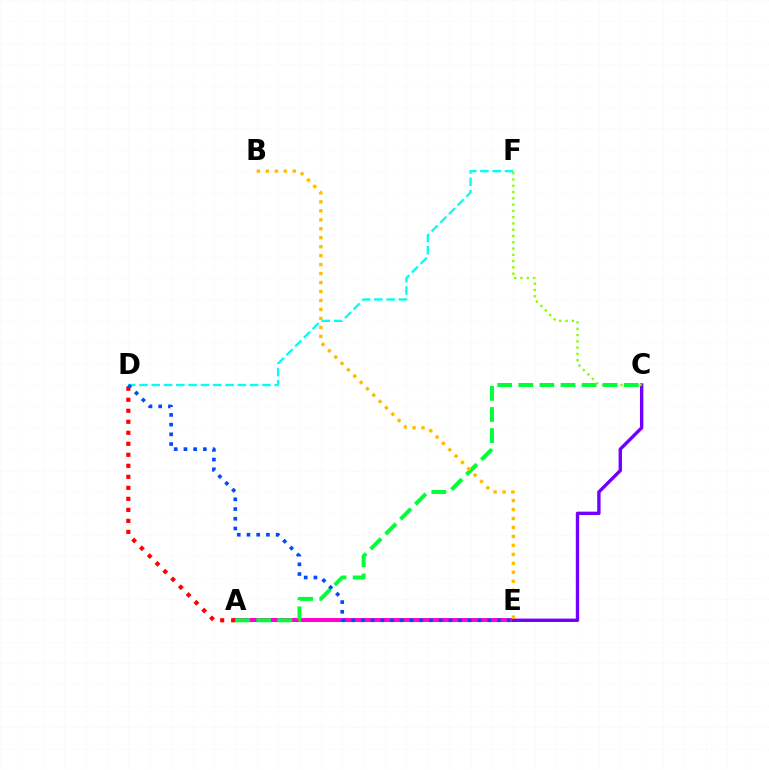{('A', 'E'): [{'color': '#ff00cf', 'line_style': 'solid', 'thickness': 2.86}], ('C', 'E'): [{'color': '#7200ff', 'line_style': 'solid', 'thickness': 2.43}], ('A', 'D'): [{'color': '#ff0000', 'line_style': 'dotted', 'thickness': 2.99}], ('C', 'F'): [{'color': '#84ff00', 'line_style': 'dotted', 'thickness': 1.71}], ('A', 'C'): [{'color': '#00ff39', 'line_style': 'dashed', 'thickness': 2.87}], ('D', 'F'): [{'color': '#00fff6', 'line_style': 'dashed', 'thickness': 1.67}], ('B', 'E'): [{'color': '#ffbd00', 'line_style': 'dotted', 'thickness': 2.44}], ('D', 'E'): [{'color': '#004bff', 'line_style': 'dotted', 'thickness': 2.64}]}